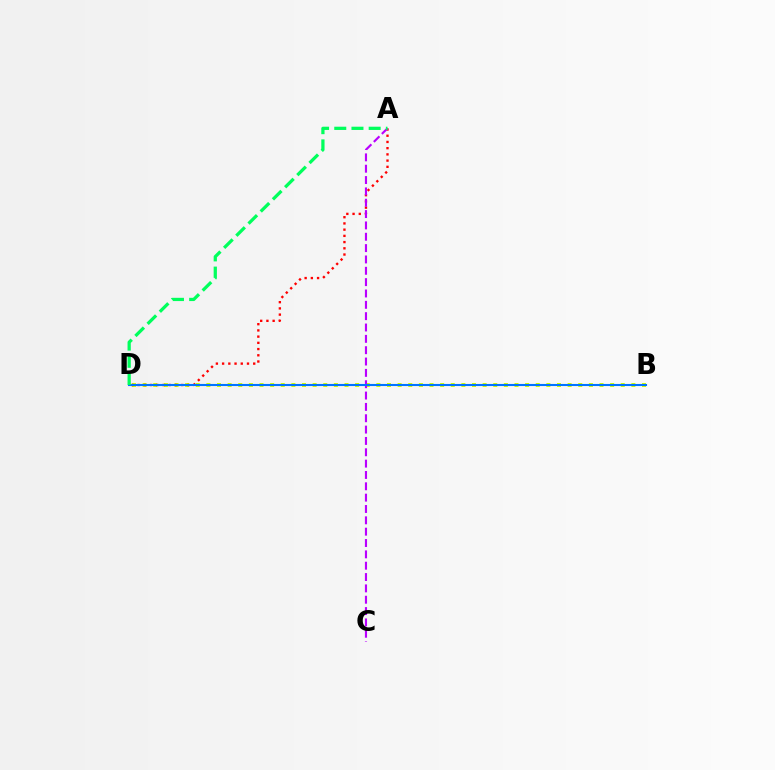{('B', 'D'): [{'color': '#d1ff00', 'line_style': 'dotted', 'thickness': 2.89}, {'color': '#0074ff', 'line_style': 'solid', 'thickness': 1.51}], ('A', 'D'): [{'color': '#ff0000', 'line_style': 'dotted', 'thickness': 1.69}, {'color': '#00ff5c', 'line_style': 'dashed', 'thickness': 2.34}], ('A', 'C'): [{'color': '#b900ff', 'line_style': 'dashed', 'thickness': 1.54}]}